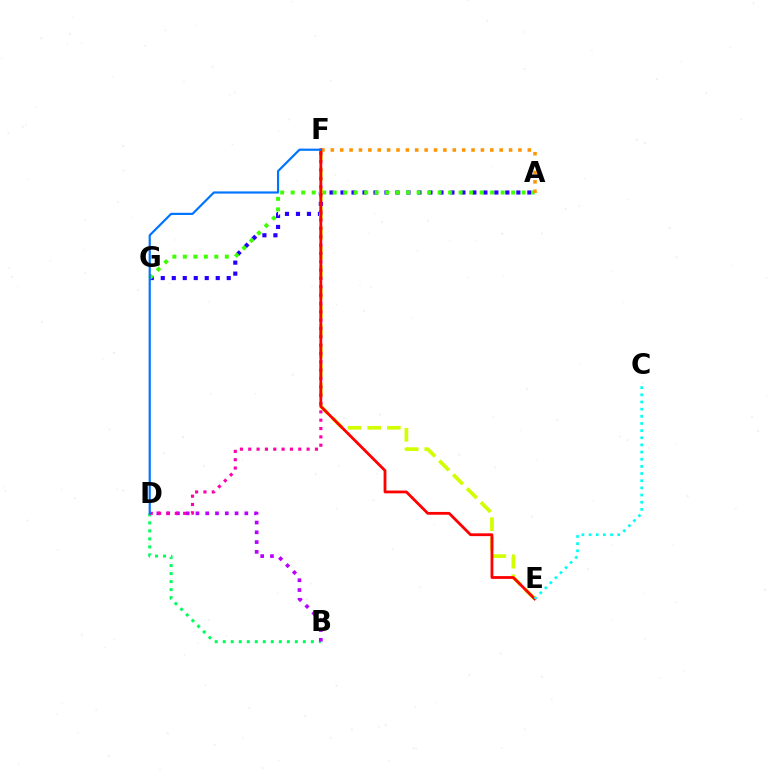{('A', 'G'): [{'color': '#2500ff', 'line_style': 'dotted', 'thickness': 2.99}, {'color': '#3dff00', 'line_style': 'dotted', 'thickness': 2.85}], ('B', 'D'): [{'color': '#00ff5c', 'line_style': 'dotted', 'thickness': 2.18}, {'color': '#b900ff', 'line_style': 'dotted', 'thickness': 2.66}], ('E', 'F'): [{'color': '#d1ff00', 'line_style': 'dashed', 'thickness': 2.67}, {'color': '#ff0000', 'line_style': 'solid', 'thickness': 2.02}], ('D', 'F'): [{'color': '#ff00ac', 'line_style': 'dotted', 'thickness': 2.27}, {'color': '#0074ff', 'line_style': 'solid', 'thickness': 1.56}], ('A', 'F'): [{'color': '#ff9400', 'line_style': 'dotted', 'thickness': 2.55}], ('C', 'E'): [{'color': '#00fff6', 'line_style': 'dotted', 'thickness': 1.95}]}